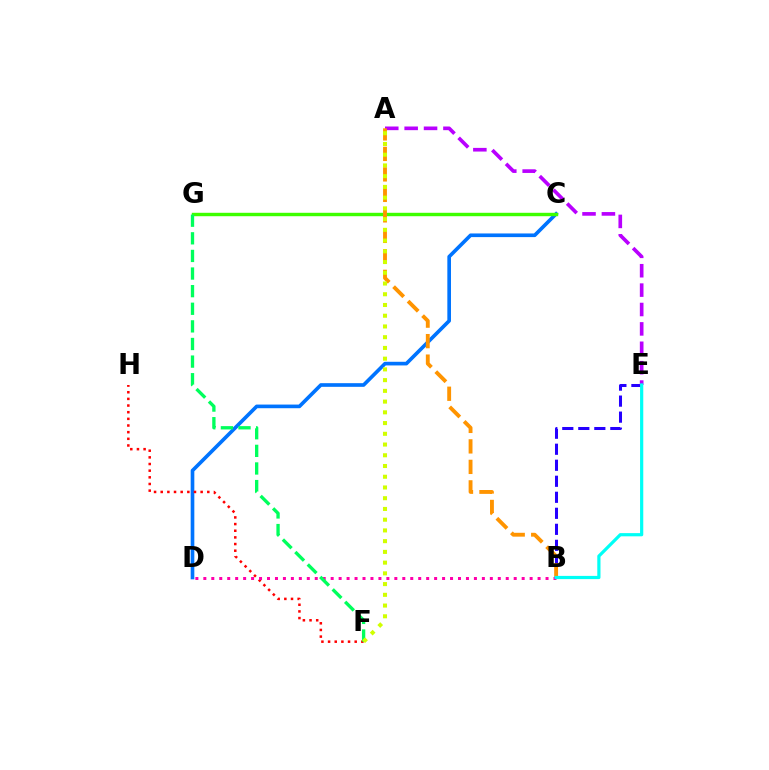{('B', 'E'): [{'color': '#2500ff', 'line_style': 'dashed', 'thickness': 2.18}, {'color': '#00fff6', 'line_style': 'solid', 'thickness': 2.31}], ('C', 'D'): [{'color': '#0074ff', 'line_style': 'solid', 'thickness': 2.63}], ('C', 'G'): [{'color': '#3dff00', 'line_style': 'solid', 'thickness': 2.46}], ('F', 'H'): [{'color': '#ff0000', 'line_style': 'dotted', 'thickness': 1.81}], ('A', 'E'): [{'color': '#b900ff', 'line_style': 'dashed', 'thickness': 2.63}], ('A', 'B'): [{'color': '#ff9400', 'line_style': 'dashed', 'thickness': 2.78}], ('B', 'D'): [{'color': '#ff00ac', 'line_style': 'dotted', 'thickness': 2.16}], ('F', 'G'): [{'color': '#00ff5c', 'line_style': 'dashed', 'thickness': 2.39}], ('A', 'F'): [{'color': '#d1ff00', 'line_style': 'dotted', 'thickness': 2.92}]}